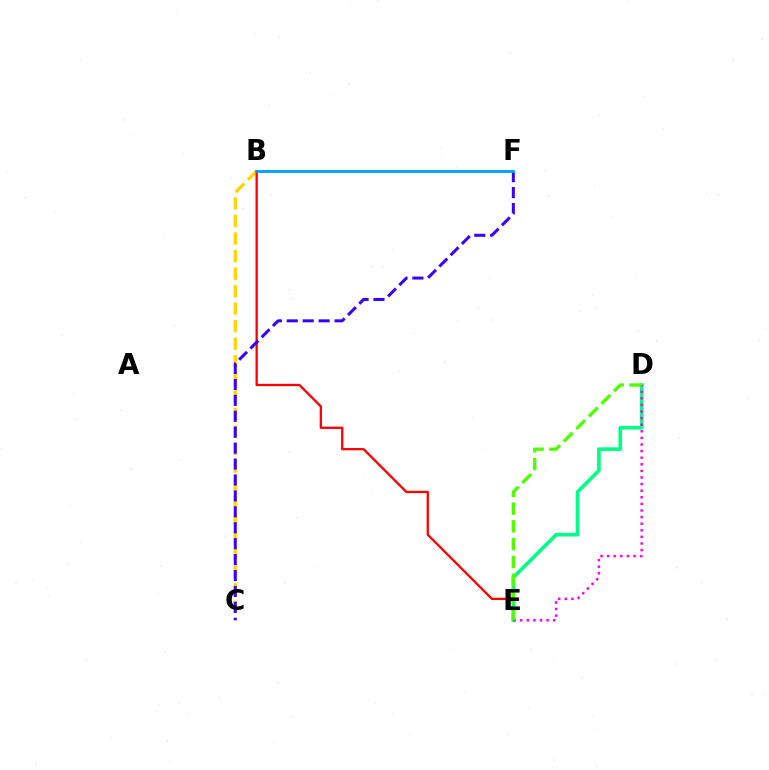{('B', 'C'): [{'color': '#ffd500', 'line_style': 'dashed', 'thickness': 2.38}], ('B', 'E'): [{'color': '#ff0000', 'line_style': 'solid', 'thickness': 1.66}], ('D', 'E'): [{'color': '#00ff86', 'line_style': 'solid', 'thickness': 2.63}, {'color': '#ff00ed', 'line_style': 'dotted', 'thickness': 1.79}, {'color': '#4fff00', 'line_style': 'dashed', 'thickness': 2.42}], ('C', 'F'): [{'color': '#3700ff', 'line_style': 'dashed', 'thickness': 2.16}], ('B', 'F'): [{'color': '#009eff', 'line_style': 'solid', 'thickness': 2.02}]}